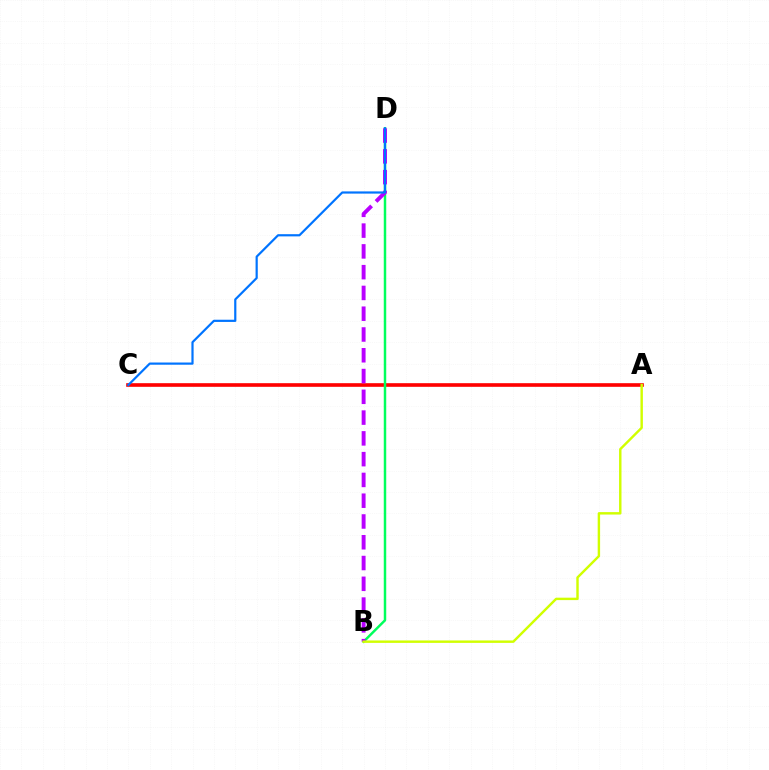{('A', 'C'): [{'color': '#ff0000', 'line_style': 'solid', 'thickness': 2.61}], ('B', 'D'): [{'color': '#00ff5c', 'line_style': 'solid', 'thickness': 1.78}, {'color': '#b900ff', 'line_style': 'dashed', 'thickness': 2.82}], ('A', 'B'): [{'color': '#d1ff00', 'line_style': 'solid', 'thickness': 1.75}], ('C', 'D'): [{'color': '#0074ff', 'line_style': 'solid', 'thickness': 1.58}]}